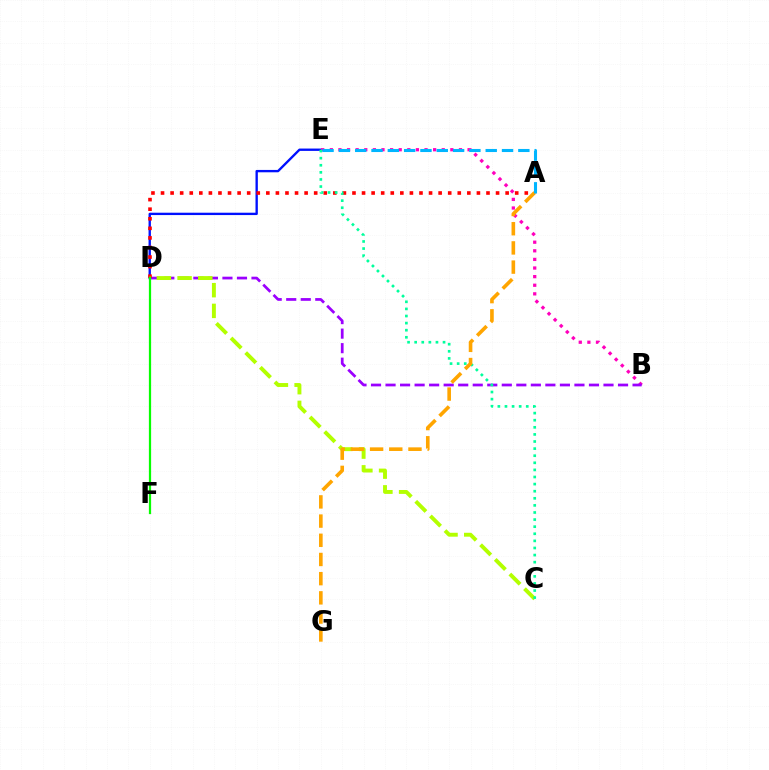{('D', 'E'): [{'color': '#0010ff', 'line_style': 'solid', 'thickness': 1.69}], ('B', 'E'): [{'color': '#ff00bd', 'line_style': 'dotted', 'thickness': 2.34}], ('B', 'D'): [{'color': '#9b00ff', 'line_style': 'dashed', 'thickness': 1.97}], ('A', 'D'): [{'color': '#ff0000', 'line_style': 'dotted', 'thickness': 2.6}], ('C', 'D'): [{'color': '#b3ff00', 'line_style': 'dashed', 'thickness': 2.81}], ('C', 'E'): [{'color': '#00ff9d', 'line_style': 'dotted', 'thickness': 1.93}], ('A', 'G'): [{'color': '#ffa500', 'line_style': 'dashed', 'thickness': 2.61}], ('D', 'F'): [{'color': '#08ff00', 'line_style': 'solid', 'thickness': 1.61}], ('A', 'E'): [{'color': '#00b5ff', 'line_style': 'dashed', 'thickness': 2.22}]}